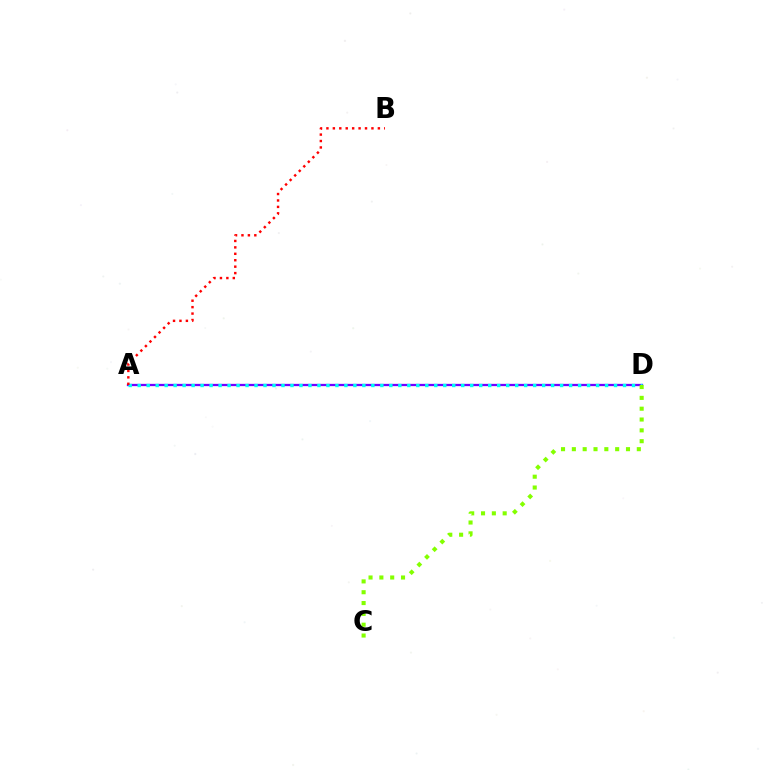{('A', 'D'): [{'color': '#7200ff', 'line_style': 'solid', 'thickness': 1.64}, {'color': '#00fff6', 'line_style': 'dotted', 'thickness': 2.44}], ('C', 'D'): [{'color': '#84ff00', 'line_style': 'dotted', 'thickness': 2.94}], ('A', 'B'): [{'color': '#ff0000', 'line_style': 'dotted', 'thickness': 1.75}]}